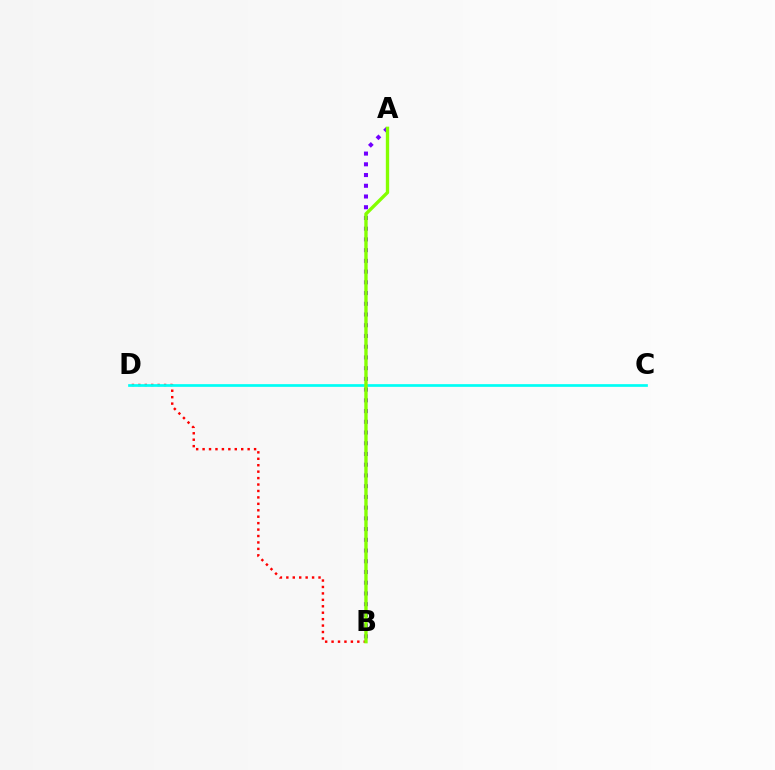{('A', 'B'): [{'color': '#7200ff', 'line_style': 'dotted', 'thickness': 2.91}, {'color': '#84ff00', 'line_style': 'solid', 'thickness': 2.42}], ('B', 'D'): [{'color': '#ff0000', 'line_style': 'dotted', 'thickness': 1.75}], ('C', 'D'): [{'color': '#00fff6', 'line_style': 'solid', 'thickness': 1.95}]}